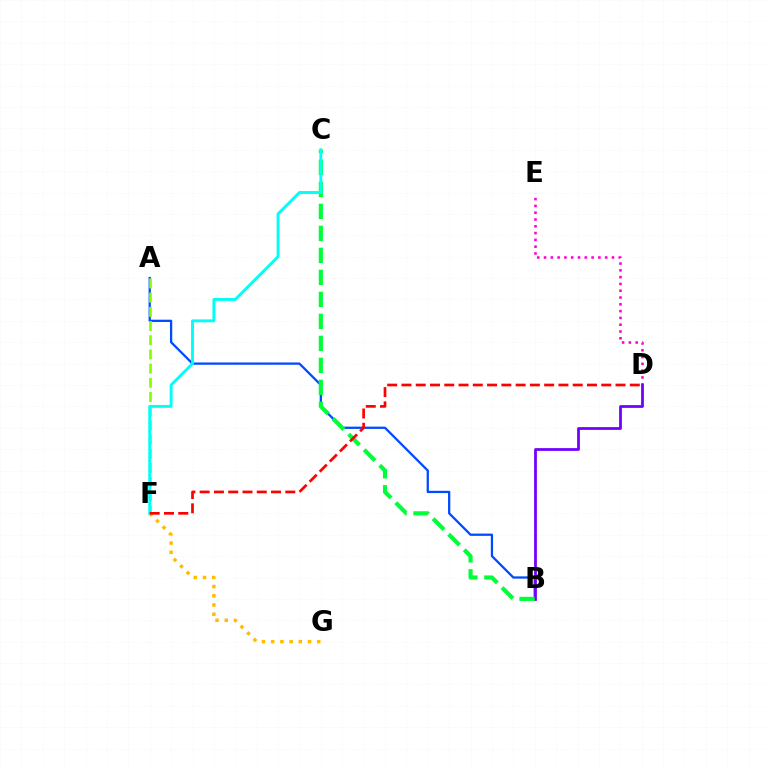{('F', 'G'): [{'color': '#ffbd00', 'line_style': 'dotted', 'thickness': 2.5}], ('D', 'E'): [{'color': '#ff00cf', 'line_style': 'dotted', 'thickness': 1.85}], ('A', 'B'): [{'color': '#004bff', 'line_style': 'solid', 'thickness': 1.64}], ('A', 'F'): [{'color': '#84ff00', 'line_style': 'dashed', 'thickness': 1.93}], ('B', 'D'): [{'color': '#7200ff', 'line_style': 'solid', 'thickness': 1.99}], ('B', 'C'): [{'color': '#00ff39', 'line_style': 'dashed', 'thickness': 2.99}], ('C', 'F'): [{'color': '#00fff6', 'line_style': 'solid', 'thickness': 2.1}], ('D', 'F'): [{'color': '#ff0000', 'line_style': 'dashed', 'thickness': 1.94}]}